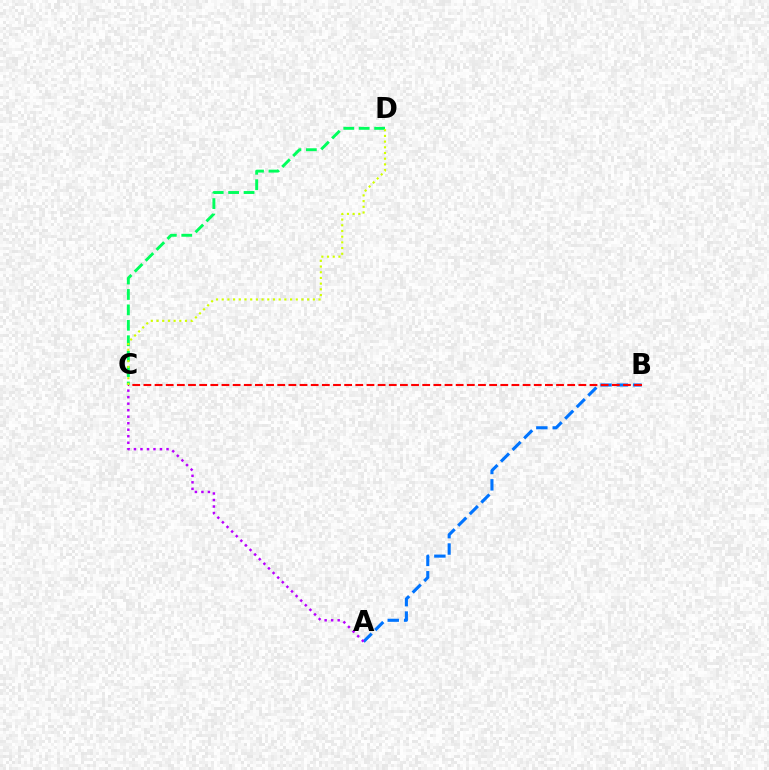{('A', 'B'): [{'color': '#0074ff', 'line_style': 'dashed', 'thickness': 2.23}], ('B', 'C'): [{'color': '#ff0000', 'line_style': 'dashed', 'thickness': 1.52}], ('C', 'D'): [{'color': '#00ff5c', 'line_style': 'dashed', 'thickness': 2.1}, {'color': '#d1ff00', 'line_style': 'dotted', 'thickness': 1.55}], ('A', 'C'): [{'color': '#b900ff', 'line_style': 'dotted', 'thickness': 1.77}]}